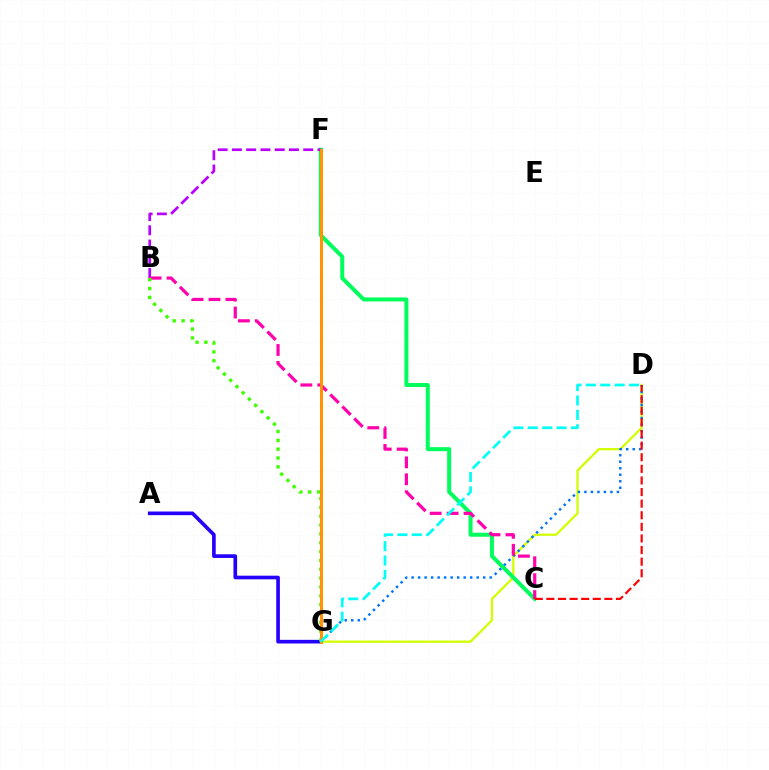{('D', 'G'): [{'color': '#d1ff00', 'line_style': 'solid', 'thickness': 1.64}, {'color': '#0074ff', 'line_style': 'dotted', 'thickness': 1.77}, {'color': '#00fff6', 'line_style': 'dashed', 'thickness': 1.96}], ('A', 'G'): [{'color': '#2500ff', 'line_style': 'solid', 'thickness': 2.63}], ('C', 'F'): [{'color': '#00ff5c', 'line_style': 'solid', 'thickness': 2.89}], ('B', 'F'): [{'color': '#b900ff', 'line_style': 'dashed', 'thickness': 1.94}], ('B', 'C'): [{'color': '#ff00ac', 'line_style': 'dashed', 'thickness': 2.3}], ('B', 'G'): [{'color': '#3dff00', 'line_style': 'dotted', 'thickness': 2.4}], ('F', 'G'): [{'color': '#ff9400', 'line_style': 'solid', 'thickness': 2.17}], ('C', 'D'): [{'color': '#ff0000', 'line_style': 'dashed', 'thickness': 1.58}]}